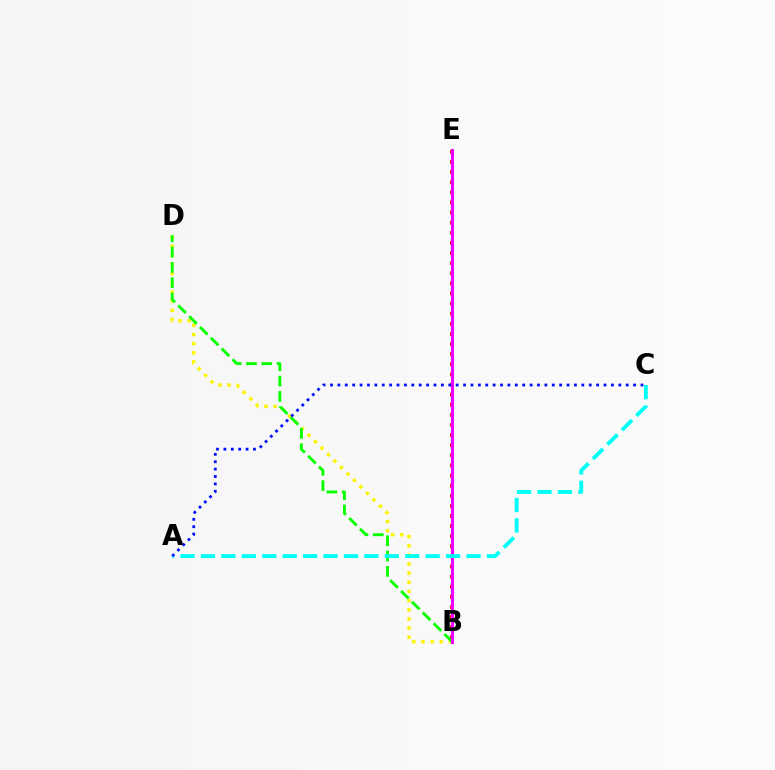{('B', 'E'): [{'color': '#ff0000', 'line_style': 'dotted', 'thickness': 2.75}, {'color': '#ee00ff', 'line_style': 'solid', 'thickness': 2.18}], ('B', 'D'): [{'color': '#fcf500', 'line_style': 'dotted', 'thickness': 2.49}, {'color': '#08ff00', 'line_style': 'dashed', 'thickness': 2.08}], ('A', 'C'): [{'color': '#00fff6', 'line_style': 'dashed', 'thickness': 2.78}, {'color': '#0010ff', 'line_style': 'dotted', 'thickness': 2.01}]}